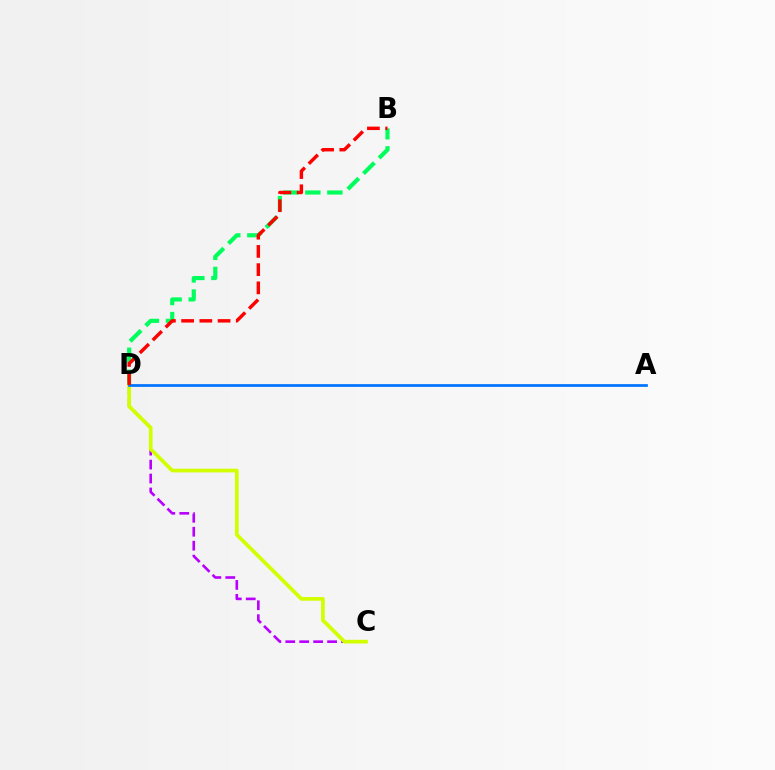{('B', 'D'): [{'color': '#00ff5c', 'line_style': 'dashed', 'thickness': 3.0}, {'color': '#ff0000', 'line_style': 'dashed', 'thickness': 2.48}], ('C', 'D'): [{'color': '#b900ff', 'line_style': 'dashed', 'thickness': 1.89}, {'color': '#d1ff00', 'line_style': 'solid', 'thickness': 2.66}], ('A', 'D'): [{'color': '#0074ff', 'line_style': 'solid', 'thickness': 1.96}]}